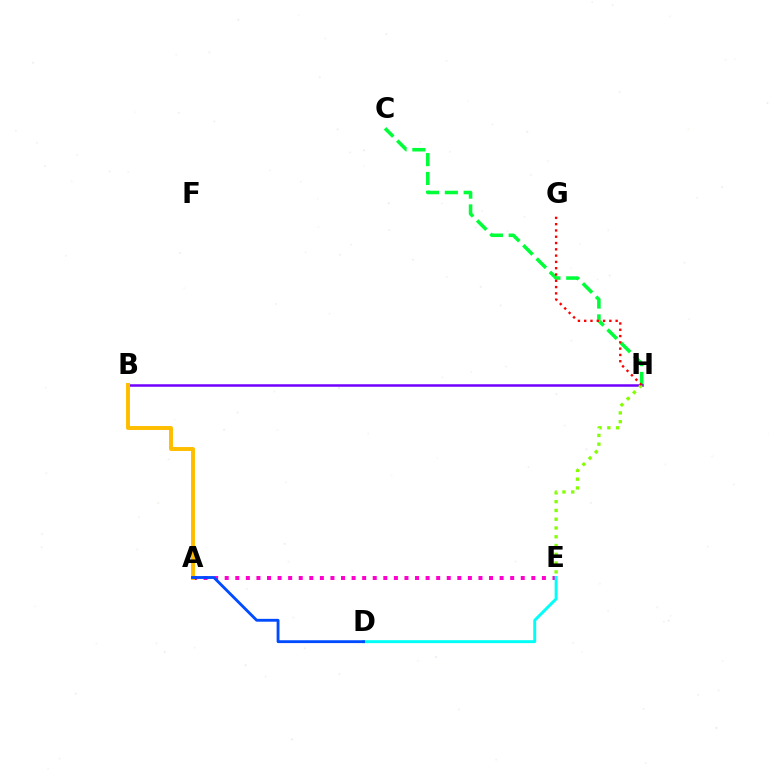{('A', 'E'): [{'color': '#ff00cf', 'line_style': 'dotted', 'thickness': 2.87}], ('C', 'H'): [{'color': '#00ff39', 'line_style': 'dashed', 'thickness': 2.56}], ('B', 'H'): [{'color': '#7200ff', 'line_style': 'solid', 'thickness': 1.81}], ('A', 'B'): [{'color': '#ffbd00', 'line_style': 'solid', 'thickness': 2.84}], ('D', 'E'): [{'color': '#00fff6', 'line_style': 'solid', 'thickness': 2.12}], ('E', 'H'): [{'color': '#84ff00', 'line_style': 'dotted', 'thickness': 2.38}], ('G', 'H'): [{'color': '#ff0000', 'line_style': 'dotted', 'thickness': 1.71}], ('A', 'D'): [{'color': '#004bff', 'line_style': 'solid', 'thickness': 2.05}]}